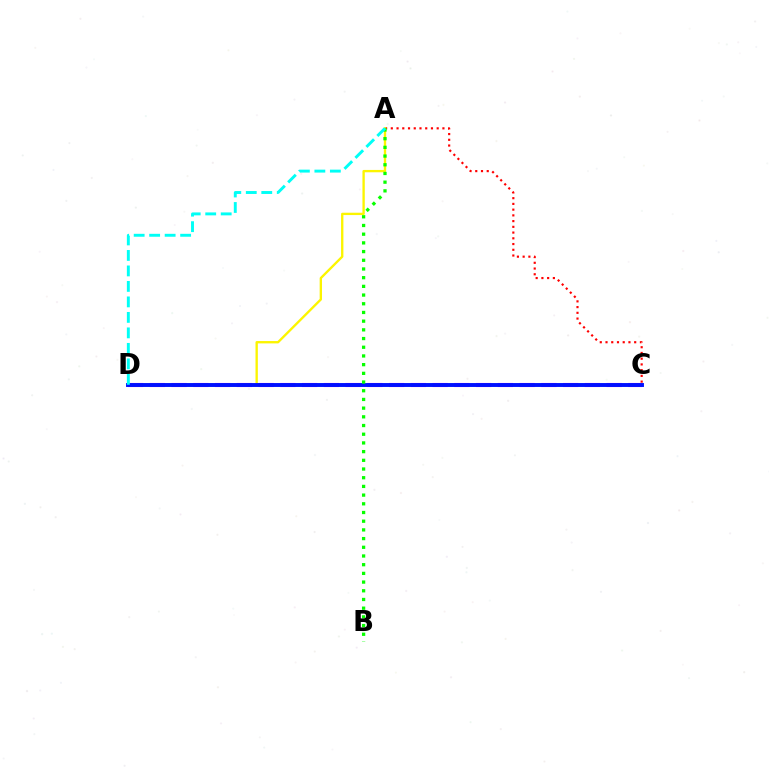{('A', 'C'): [{'color': '#ff0000', 'line_style': 'dotted', 'thickness': 1.56}], ('C', 'D'): [{'color': '#ee00ff', 'line_style': 'dashed', 'thickness': 2.96}, {'color': '#0010ff', 'line_style': 'solid', 'thickness': 2.81}], ('A', 'D'): [{'color': '#fcf500', 'line_style': 'solid', 'thickness': 1.69}, {'color': '#00fff6', 'line_style': 'dashed', 'thickness': 2.1}], ('A', 'B'): [{'color': '#08ff00', 'line_style': 'dotted', 'thickness': 2.36}]}